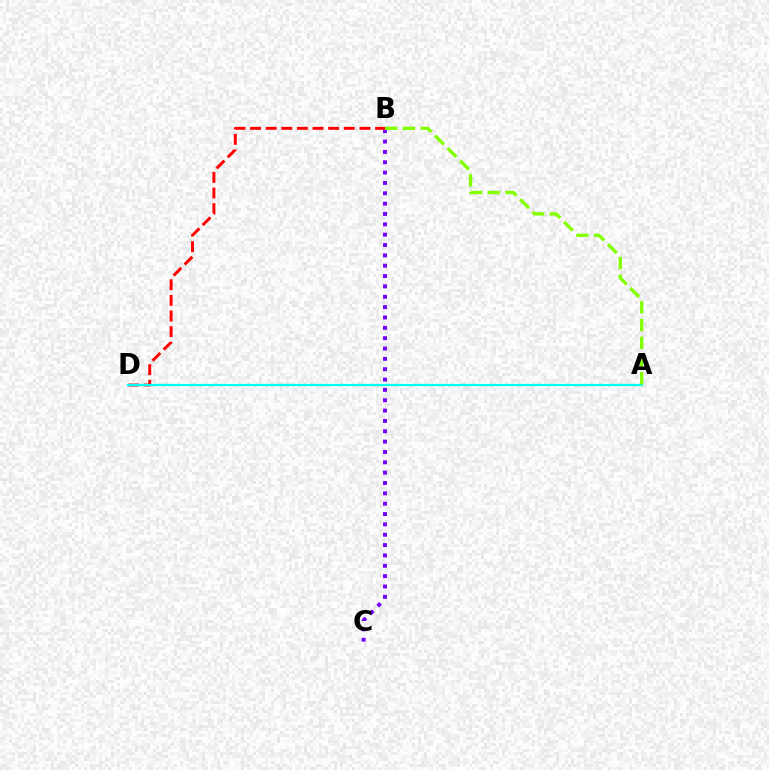{('B', 'C'): [{'color': '#7200ff', 'line_style': 'dotted', 'thickness': 2.81}], ('B', 'D'): [{'color': '#ff0000', 'line_style': 'dashed', 'thickness': 2.12}], ('A', 'D'): [{'color': '#00fff6', 'line_style': 'solid', 'thickness': 1.59}], ('A', 'B'): [{'color': '#84ff00', 'line_style': 'dashed', 'thickness': 2.41}]}